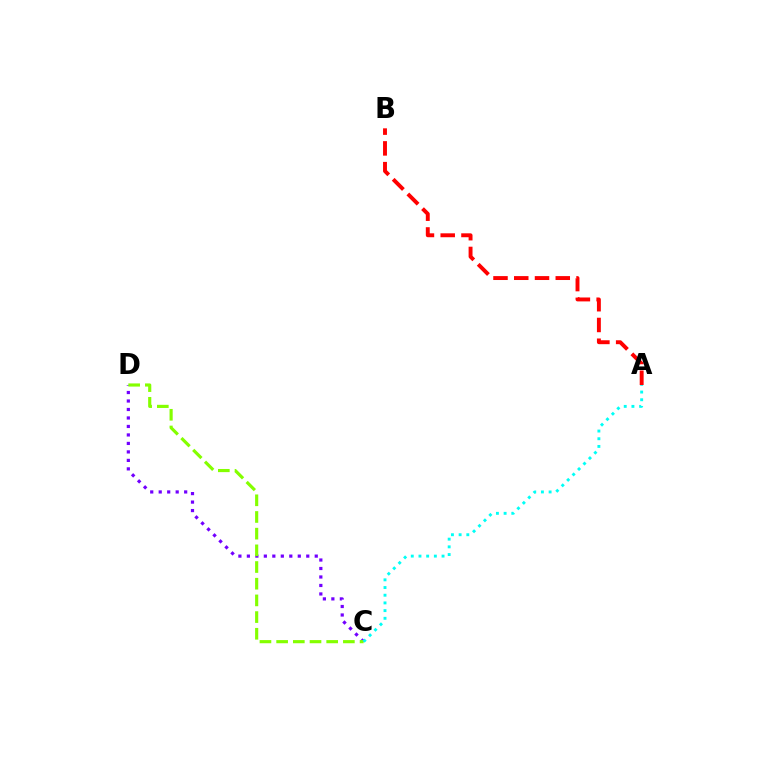{('C', 'D'): [{'color': '#7200ff', 'line_style': 'dotted', 'thickness': 2.31}, {'color': '#84ff00', 'line_style': 'dashed', 'thickness': 2.27}], ('A', 'B'): [{'color': '#ff0000', 'line_style': 'dashed', 'thickness': 2.82}], ('A', 'C'): [{'color': '#00fff6', 'line_style': 'dotted', 'thickness': 2.09}]}